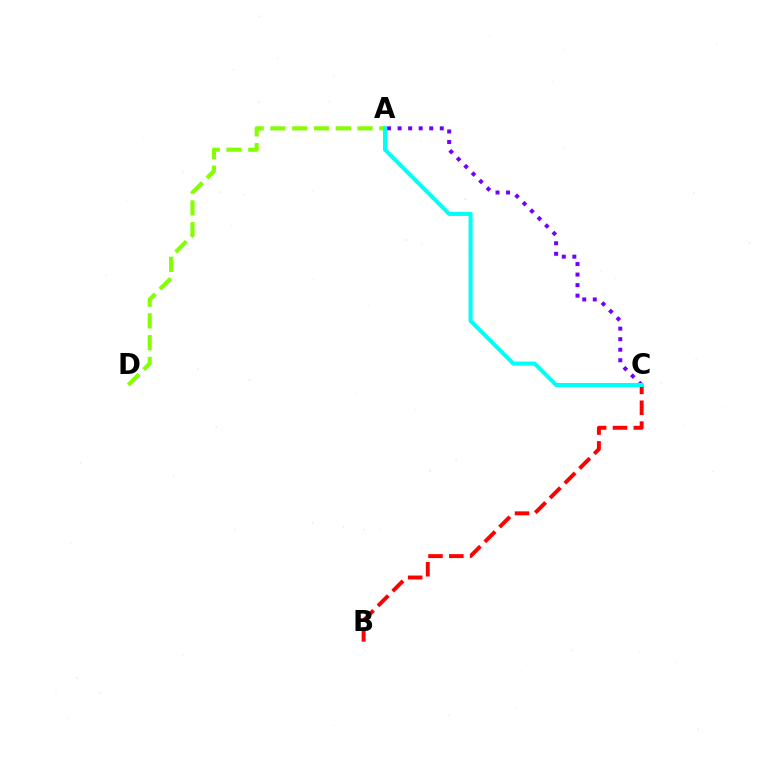{('A', 'D'): [{'color': '#84ff00', 'line_style': 'dashed', 'thickness': 2.96}], ('B', 'C'): [{'color': '#ff0000', 'line_style': 'dashed', 'thickness': 2.83}], ('A', 'C'): [{'color': '#7200ff', 'line_style': 'dotted', 'thickness': 2.86}, {'color': '#00fff6', 'line_style': 'solid', 'thickness': 2.93}]}